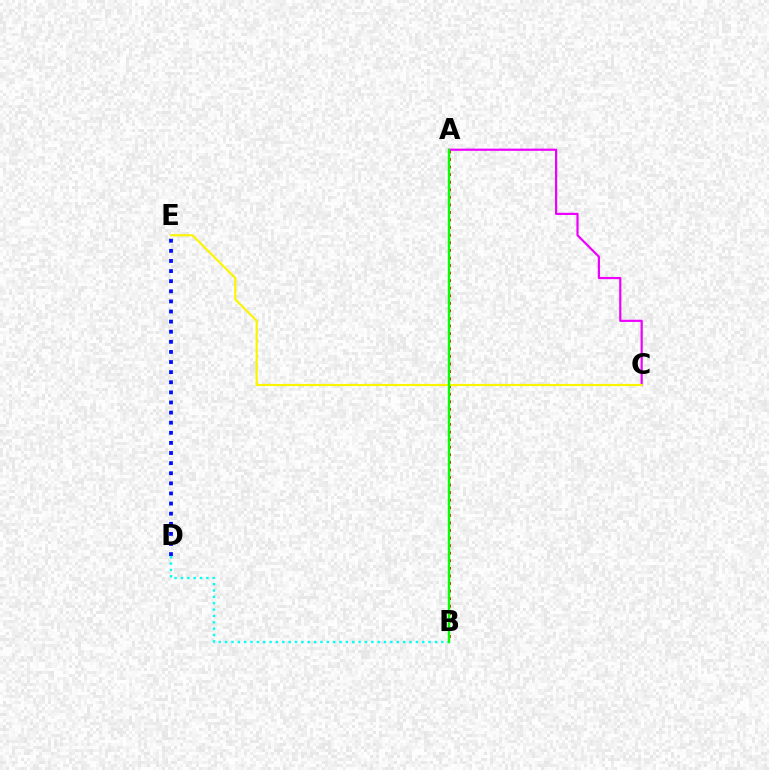{('D', 'E'): [{'color': '#0010ff', 'line_style': 'dotted', 'thickness': 2.75}], ('A', 'B'): [{'color': '#ff0000', 'line_style': 'dotted', 'thickness': 2.06}, {'color': '#08ff00', 'line_style': 'solid', 'thickness': 1.72}], ('A', 'C'): [{'color': '#ee00ff', 'line_style': 'solid', 'thickness': 1.58}], ('B', 'D'): [{'color': '#00fff6', 'line_style': 'dotted', 'thickness': 1.73}], ('C', 'E'): [{'color': '#fcf500', 'line_style': 'solid', 'thickness': 1.56}]}